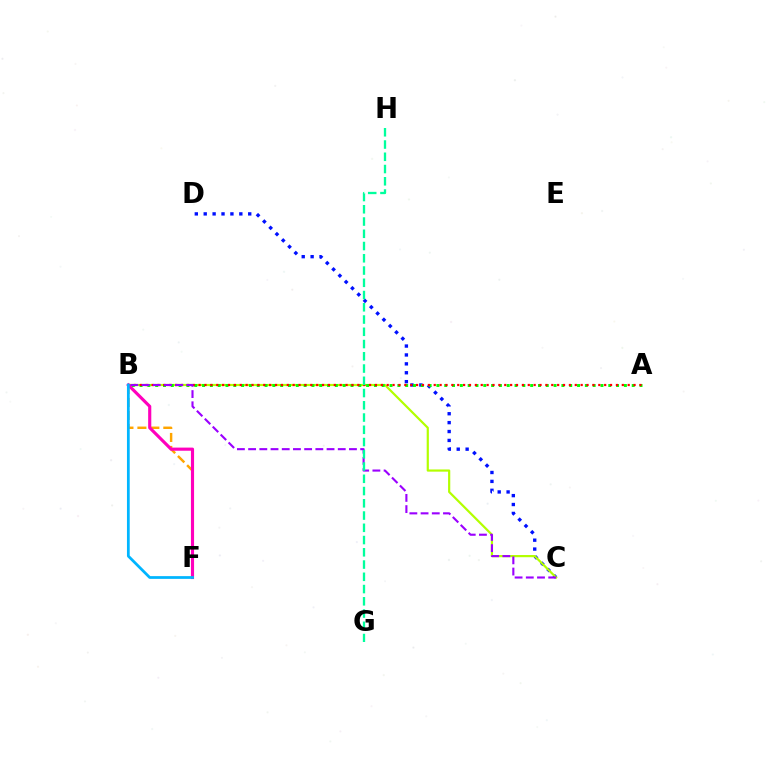{('C', 'D'): [{'color': '#0010ff', 'line_style': 'dotted', 'thickness': 2.42}], ('B', 'C'): [{'color': '#b3ff00', 'line_style': 'solid', 'thickness': 1.58}, {'color': '#9b00ff', 'line_style': 'dashed', 'thickness': 1.52}], ('B', 'F'): [{'color': '#ffa500', 'line_style': 'dashed', 'thickness': 1.76}, {'color': '#ff00bd', 'line_style': 'solid', 'thickness': 2.26}, {'color': '#00b5ff', 'line_style': 'solid', 'thickness': 1.98}], ('A', 'B'): [{'color': '#08ff00', 'line_style': 'dotted', 'thickness': 2.12}, {'color': '#ff0000', 'line_style': 'dotted', 'thickness': 1.6}], ('G', 'H'): [{'color': '#00ff9d', 'line_style': 'dashed', 'thickness': 1.66}]}